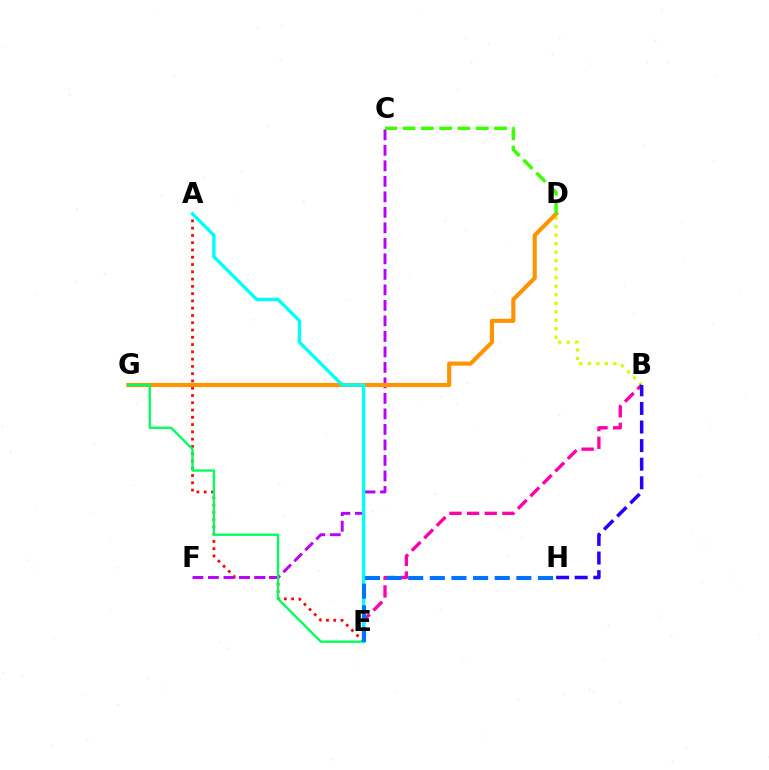{('A', 'E'): [{'color': '#ff0000', 'line_style': 'dotted', 'thickness': 1.98}, {'color': '#00fff6', 'line_style': 'solid', 'thickness': 2.43}], ('B', 'D'): [{'color': '#d1ff00', 'line_style': 'dotted', 'thickness': 2.31}], ('C', 'F'): [{'color': '#b900ff', 'line_style': 'dashed', 'thickness': 2.11}], ('D', 'G'): [{'color': '#ff9400', 'line_style': 'solid', 'thickness': 2.97}], ('B', 'E'): [{'color': '#ff00ac', 'line_style': 'dashed', 'thickness': 2.4}], ('E', 'G'): [{'color': '#00ff5c', 'line_style': 'solid', 'thickness': 1.69}], ('E', 'H'): [{'color': '#0074ff', 'line_style': 'dashed', 'thickness': 2.94}], ('C', 'D'): [{'color': '#3dff00', 'line_style': 'dashed', 'thickness': 2.48}], ('B', 'H'): [{'color': '#2500ff', 'line_style': 'dashed', 'thickness': 2.53}]}